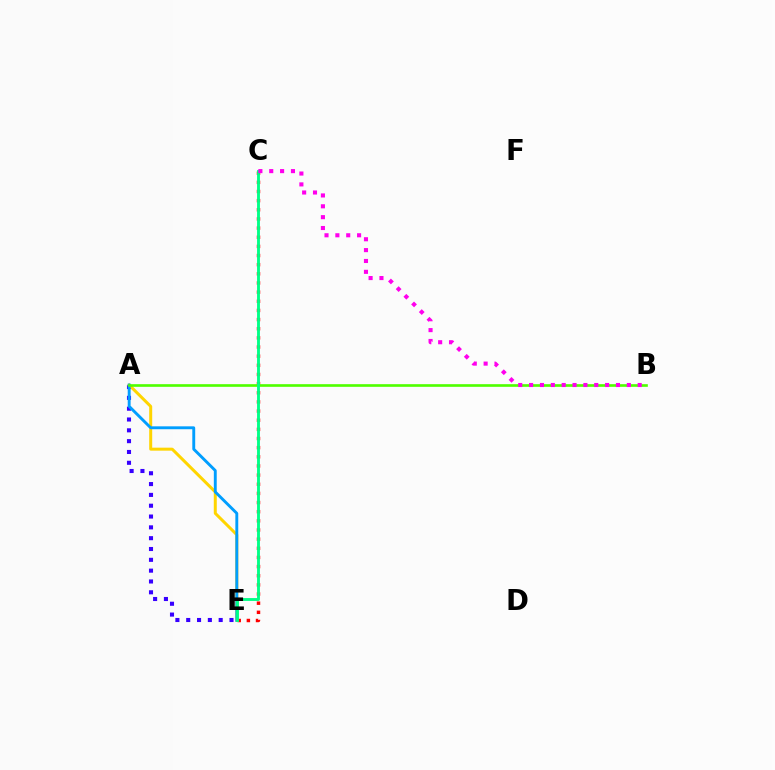{('A', 'E'): [{'color': '#3700ff', 'line_style': 'dotted', 'thickness': 2.94}, {'color': '#ffd500', 'line_style': 'solid', 'thickness': 2.15}, {'color': '#009eff', 'line_style': 'solid', 'thickness': 2.08}], ('C', 'E'): [{'color': '#ff0000', 'line_style': 'dotted', 'thickness': 2.49}, {'color': '#00ff86', 'line_style': 'solid', 'thickness': 2.06}], ('A', 'B'): [{'color': '#4fff00', 'line_style': 'solid', 'thickness': 1.91}], ('B', 'C'): [{'color': '#ff00ed', 'line_style': 'dotted', 'thickness': 2.95}]}